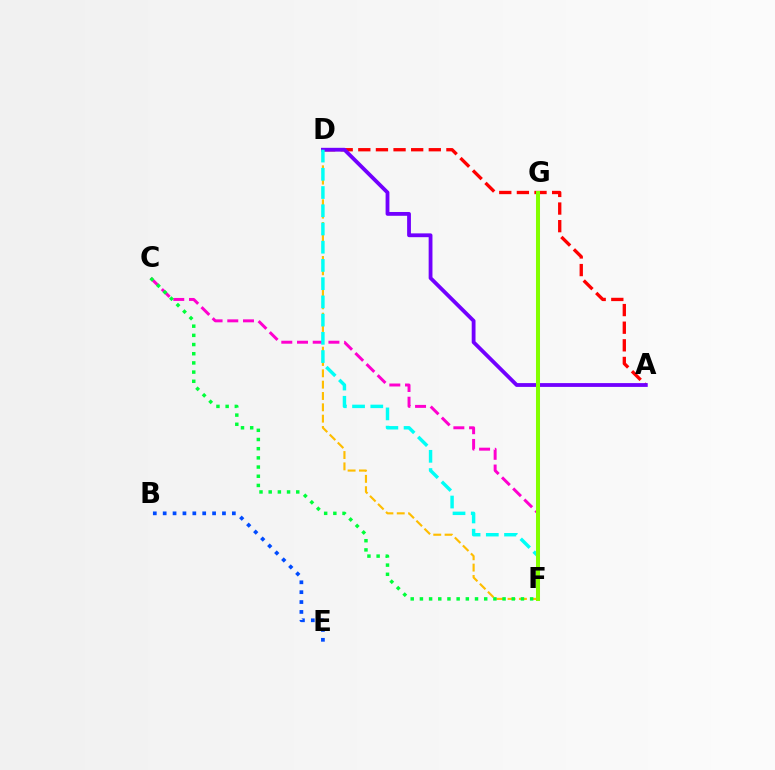{('C', 'F'): [{'color': '#ff00cf', 'line_style': 'dashed', 'thickness': 2.13}, {'color': '#00ff39', 'line_style': 'dotted', 'thickness': 2.5}], ('A', 'D'): [{'color': '#ff0000', 'line_style': 'dashed', 'thickness': 2.39}, {'color': '#7200ff', 'line_style': 'solid', 'thickness': 2.74}], ('B', 'E'): [{'color': '#004bff', 'line_style': 'dotted', 'thickness': 2.68}], ('D', 'F'): [{'color': '#ffbd00', 'line_style': 'dashed', 'thickness': 1.54}, {'color': '#00fff6', 'line_style': 'dashed', 'thickness': 2.48}], ('F', 'G'): [{'color': '#84ff00', 'line_style': 'solid', 'thickness': 2.9}]}